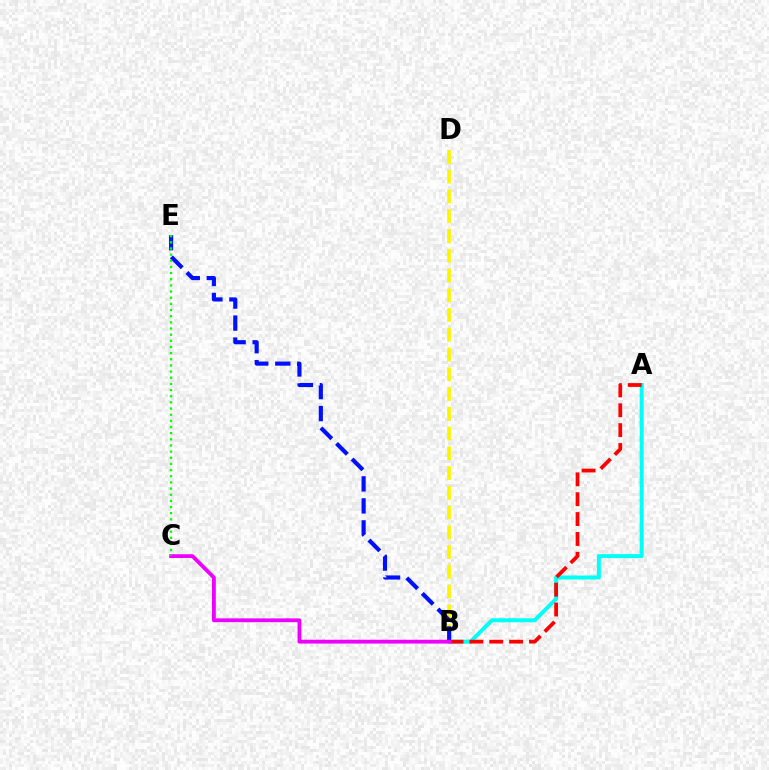{('B', 'D'): [{'color': '#fcf500', 'line_style': 'dashed', 'thickness': 2.68}], ('A', 'B'): [{'color': '#00fff6', 'line_style': 'solid', 'thickness': 2.87}, {'color': '#ff0000', 'line_style': 'dashed', 'thickness': 2.7}], ('B', 'E'): [{'color': '#0010ff', 'line_style': 'dashed', 'thickness': 2.99}], ('B', 'C'): [{'color': '#ee00ff', 'line_style': 'solid', 'thickness': 2.75}], ('C', 'E'): [{'color': '#08ff00', 'line_style': 'dotted', 'thickness': 1.67}]}